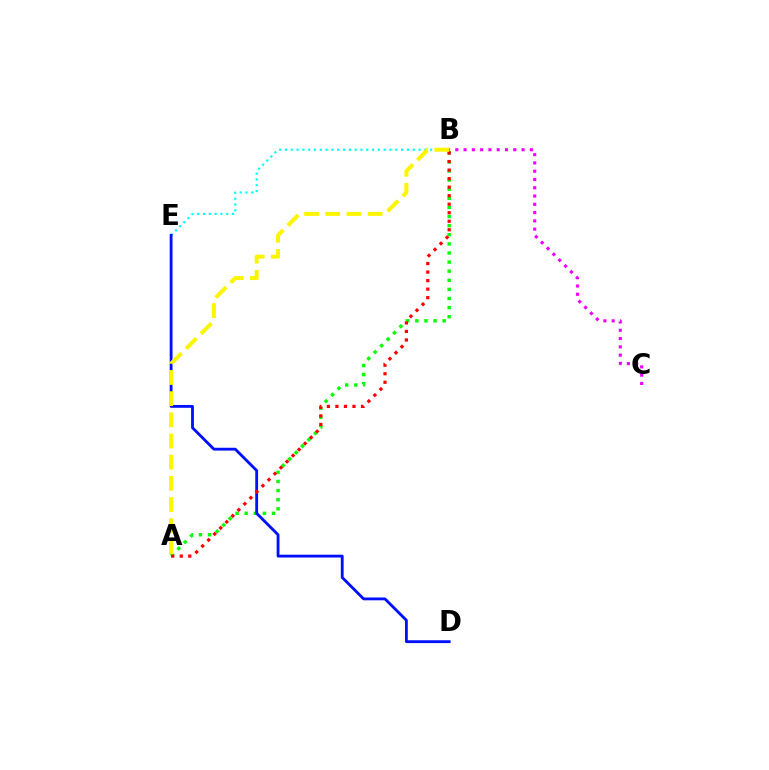{('A', 'B'): [{'color': '#08ff00', 'line_style': 'dotted', 'thickness': 2.47}, {'color': '#ff0000', 'line_style': 'dotted', 'thickness': 2.32}, {'color': '#fcf500', 'line_style': 'dashed', 'thickness': 2.88}], ('B', 'C'): [{'color': '#ee00ff', 'line_style': 'dotted', 'thickness': 2.25}], ('B', 'E'): [{'color': '#00fff6', 'line_style': 'dotted', 'thickness': 1.58}], ('D', 'E'): [{'color': '#0010ff', 'line_style': 'solid', 'thickness': 2.04}]}